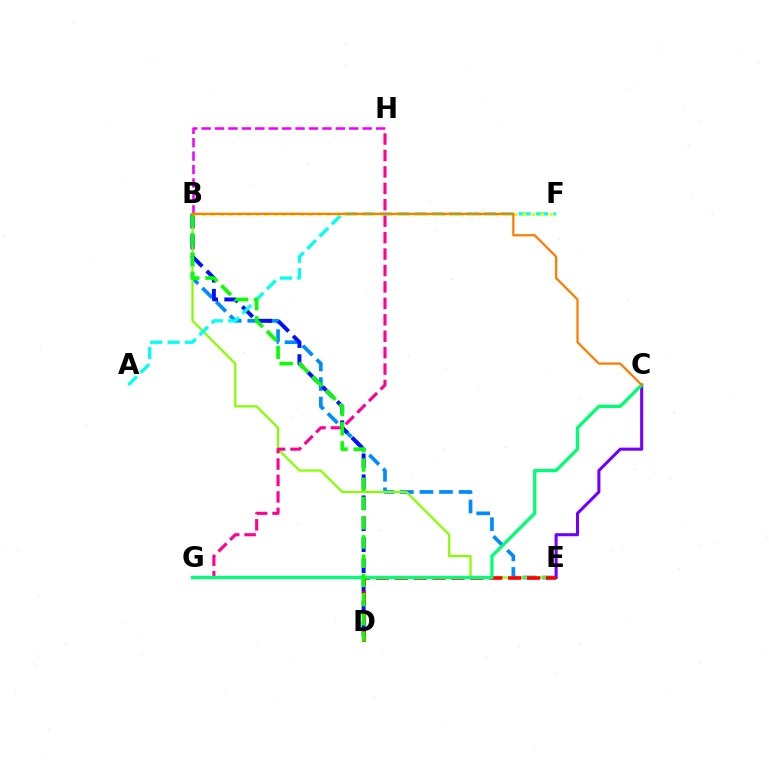{('B', 'E'): [{'color': '#008cff', 'line_style': 'dashed', 'thickness': 2.66}, {'color': '#84ff00', 'line_style': 'solid', 'thickness': 1.6}], ('B', 'D'): [{'color': '#0010ff', 'line_style': 'dashed', 'thickness': 2.85}, {'color': '#08ff00', 'line_style': 'dashed', 'thickness': 2.61}], ('B', 'H'): [{'color': '#ee00ff', 'line_style': 'dashed', 'thickness': 1.82}], ('C', 'E'): [{'color': '#7200ff', 'line_style': 'solid', 'thickness': 2.2}], ('G', 'H'): [{'color': '#ff0094', 'line_style': 'dashed', 'thickness': 2.23}], ('D', 'E'): [{'color': '#ff0000', 'line_style': 'dashed', 'thickness': 2.57}], ('C', 'G'): [{'color': '#00ff74', 'line_style': 'solid', 'thickness': 2.36}], ('A', 'F'): [{'color': '#00fff6', 'line_style': 'dashed', 'thickness': 2.36}], ('B', 'F'): [{'color': '#fcf500', 'line_style': 'dotted', 'thickness': 2.42}], ('B', 'C'): [{'color': '#ff7c00', 'line_style': 'solid', 'thickness': 1.62}]}